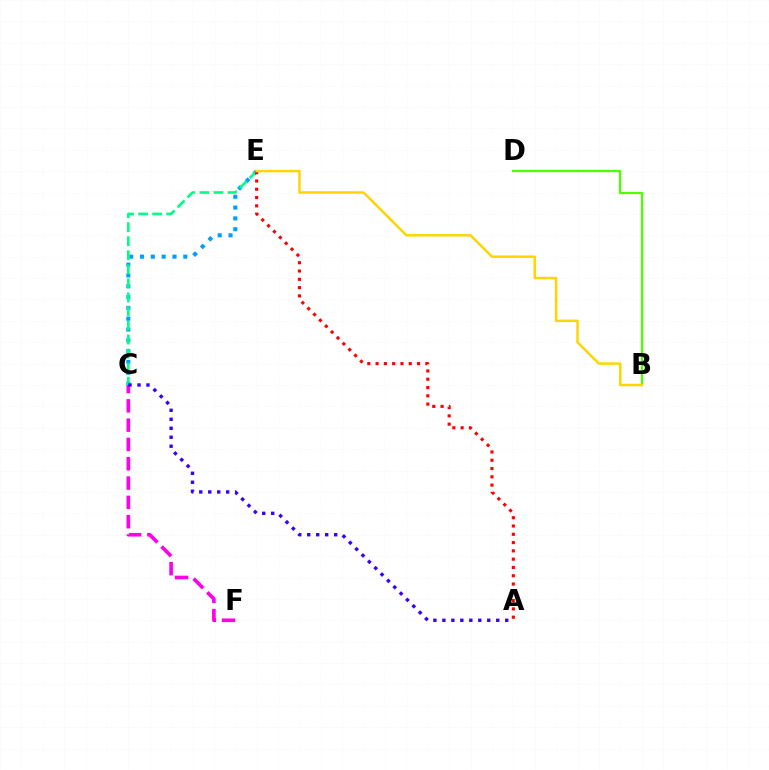{('C', 'F'): [{'color': '#ff00ed', 'line_style': 'dashed', 'thickness': 2.62}], ('B', 'D'): [{'color': '#4fff00', 'line_style': 'solid', 'thickness': 1.63}], ('C', 'E'): [{'color': '#009eff', 'line_style': 'dotted', 'thickness': 2.94}, {'color': '#00ff86', 'line_style': 'dashed', 'thickness': 1.91}], ('A', 'E'): [{'color': '#ff0000', 'line_style': 'dotted', 'thickness': 2.25}], ('A', 'C'): [{'color': '#3700ff', 'line_style': 'dotted', 'thickness': 2.44}], ('B', 'E'): [{'color': '#ffd500', 'line_style': 'solid', 'thickness': 1.77}]}